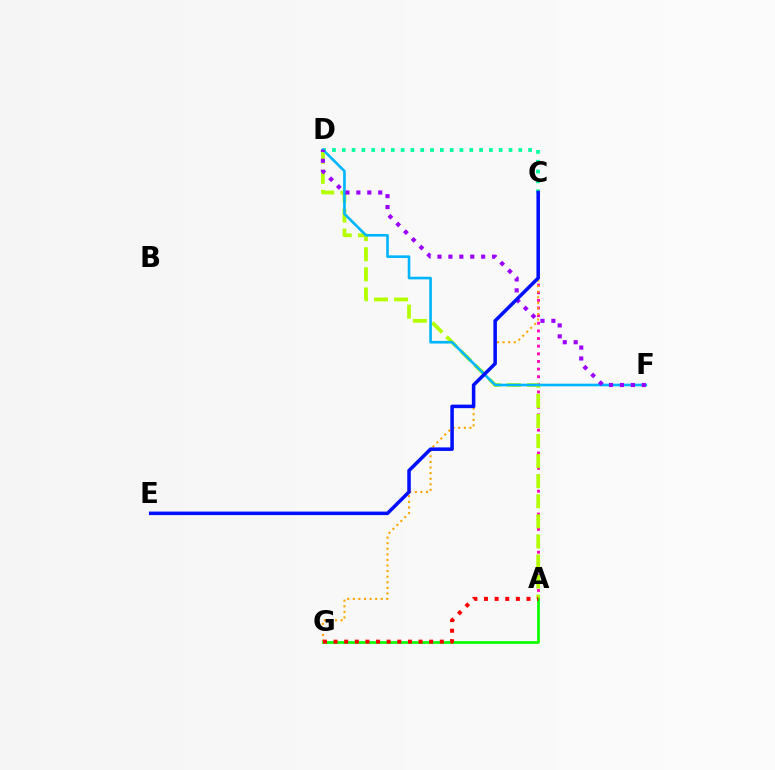{('A', 'C'): [{'color': '#ff00bd', 'line_style': 'dotted', 'thickness': 2.07}], ('C', 'D'): [{'color': '#00ff9d', 'line_style': 'dotted', 'thickness': 2.66}], ('C', 'G'): [{'color': '#ffa500', 'line_style': 'dotted', 'thickness': 1.52}], ('A', 'D'): [{'color': '#b3ff00', 'line_style': 'dashed', 'thickness': 2.73}], ('D', 'F'): [{'color': '#00b5ff', 'line_style': 'solid', 'thickness': 1.9}, {'color': '#9b00ff', 'line_style': 'dotted', 'thickness': 2.97}], ('A', 'G'): [{'color': '#08ff00', 'line_style': 'solid', 'thickness': 1.96}, {'color': '#ff0000', 'line_style': 'dotted', 'thickness': 2.89}], ('C', 'E'): [{'color': '#0010ff', 'line_style': 'solid', 'thickness': 2.54}]}